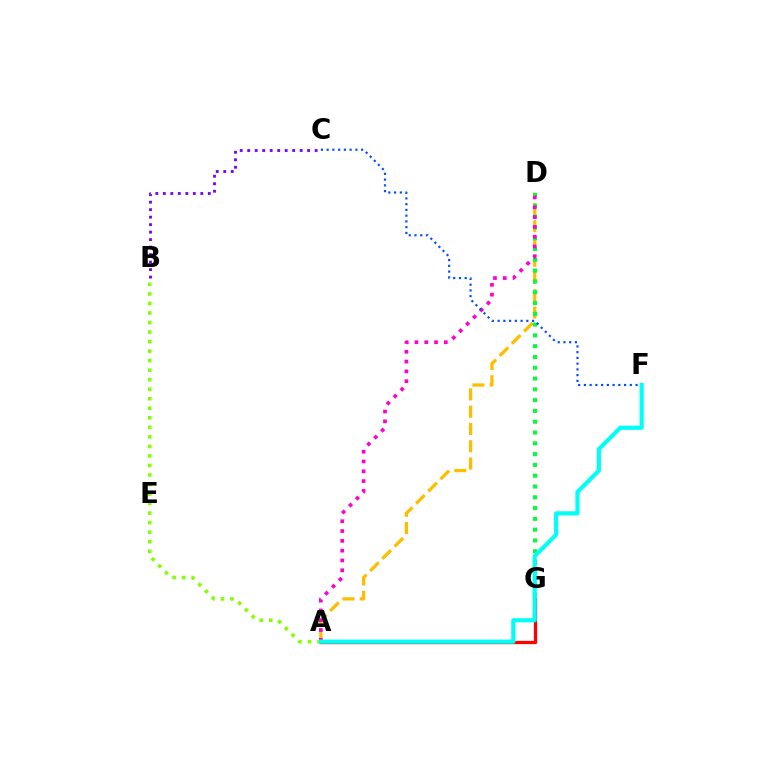{('A', 'D'): [{'color': '#ffbd00', 'line_style': 'dashed', 'thickness': 2.35}, {'color': '#ff00cf', 'line_style': 'dotted', 'thickness': 2.66}], ('B', 'C'): [{'color': '#7200ff', 'line_style': 'dotted', 'thickness': 2.04}], ('D', 'G'): [{'color': '#00ff39', 'line_style': 'dotted', 'thickness': 2.93}], ('A', 'G'): [{'color': '#ff0000', 'line_style': 'solid', 'thickness': 2.38}], ('A', 'B'): [{'color': '#84ff00', 'line_style': 'dotted', 'thickness': 2.59}], ('C', 'F'): [{'color': '#004bff', 'line_style': 'dotted', 'thickness': 1.56}], ('A', 'F'): [{'color': '#00fff6', 'line_style': 'solid', 'thickness': 2.99}]}